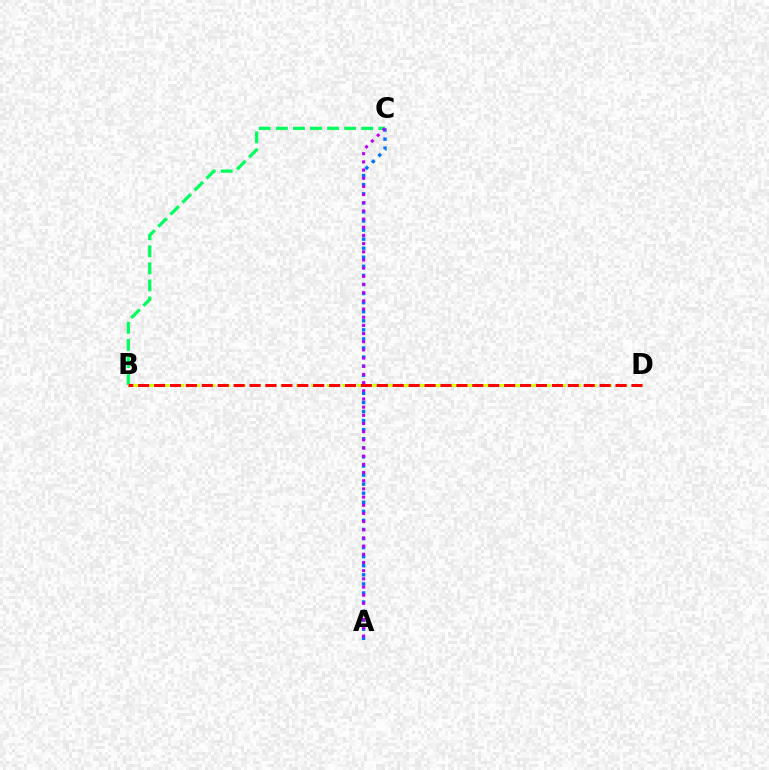{('A', 'C'): [{'color': '#0074ff', 'line_style': 'dotted', 'thickness': 2.47}, {'color': '#b900ff', 'line_style': 'dotted', 'thickness': 2.22}], ('B', 'C'): [{'color': '#00ff5c', 'line_style': 'dashed', 'thickness': 2.32}], ('B', 'D'): [{'color': '#d1ff00', 'line_style': 'dashed', 'thickness': 2.07}, {'color': '#ff0000', 'line_style': 'dashed', 'thickness': 2.16}]}